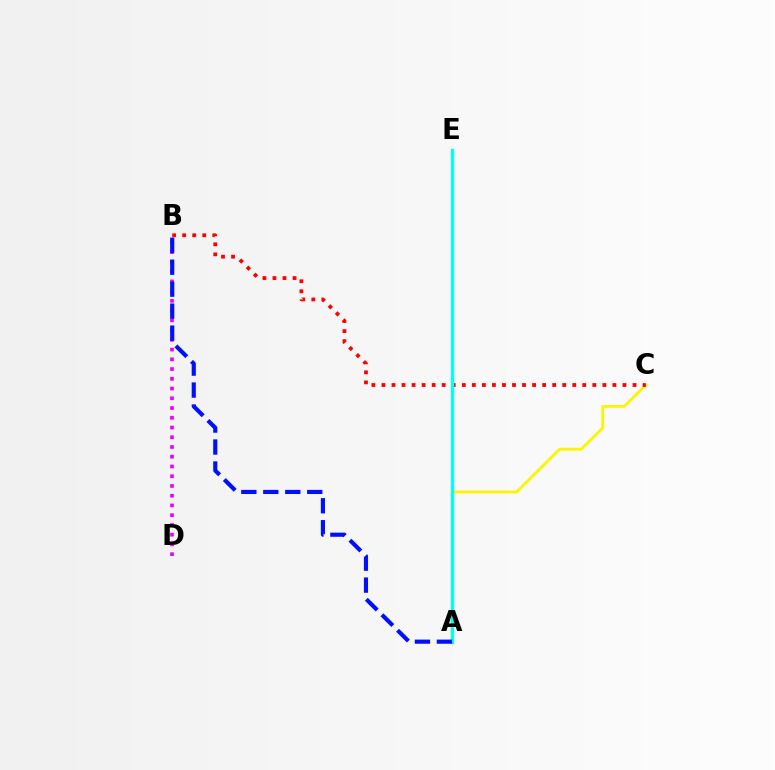{('A', 'C'): [{'color': '#fcf500', 'line_style': 'solid', 'thickness': 2.04}], ('B', 'C'): [{'color': '#ff0000', 'line_style': 'dotted', 'thickness': 2.73}], ('A', 'E'): [{'color': '#08ff00', 'line_style': 'dashed', 'thickness': 2.01}, {'color': '#00fff6', 'line_style': 'solid', 'thickness': 2.4}], ('B', 'D'): [{'color': '#ee00ff', 'line_style': 'dotted', 'thickness': 2.65}], ('A', 'B'): [{'color': '#0010ff', 'line_style': 'dashed', 'thickness': 2.98}]}